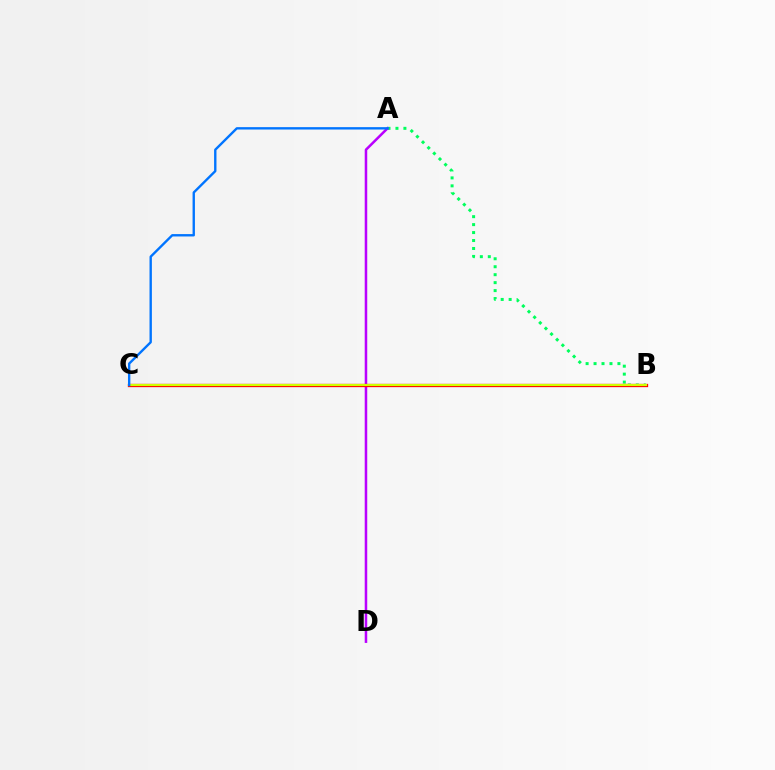{('A', 'B'): [{'color': '#00ff5c', 'line_style': 'dotted', 'thickness': 2.16}], ('A', 'D'): [{'color': '#b900ff', 'line_style': 'solid', 'thickness': 1.82}], ('B', 'C'): [{'color': '#ff0000', 'line_style': 'solid', 'thickness': 2.37}, {'color': '#d1ff00', 'line_style': 'solid', 'thickness': 1.54}], ('A', 'C'): [{'color': '#0074ff', 'line_style': 'solid', 'thickness': 1.71}]}